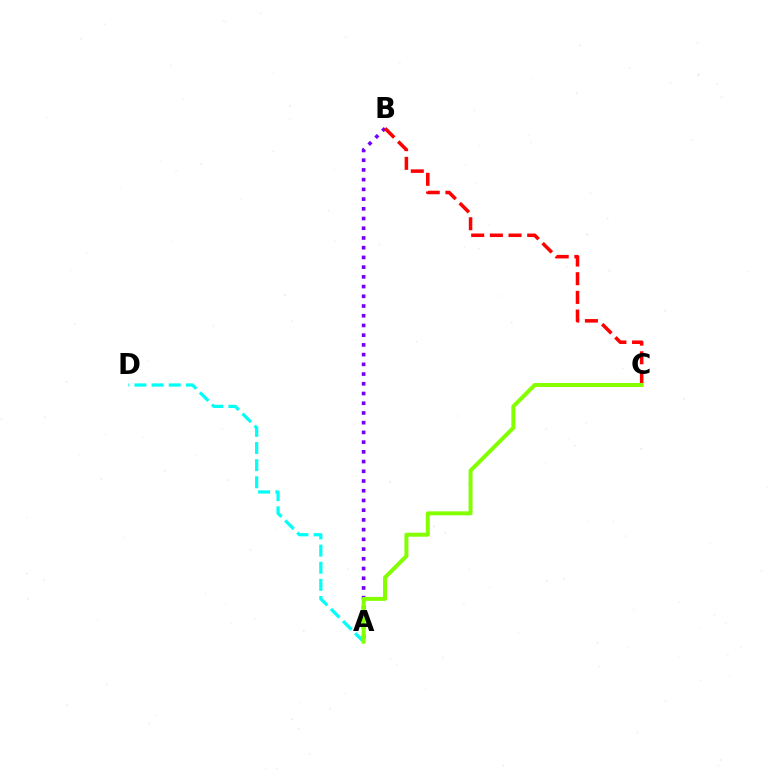{('A', 'B'): [{'color': '#7200ff', 'line_style': 'dotted', 'thickness': 2.64}], ('A', 'D'): [{'color': '#00fff6', 'line_style': 'dashed', 'thickness': 2.33}], ('A', 'C'): [{'color': '#84ff00', 'line_style': 'solid', 'thickness': 2.86}], ('B', 'C'): [{'color': '#ff0000', 'line_style': 'dashed', 'thickness': 2.54}]}